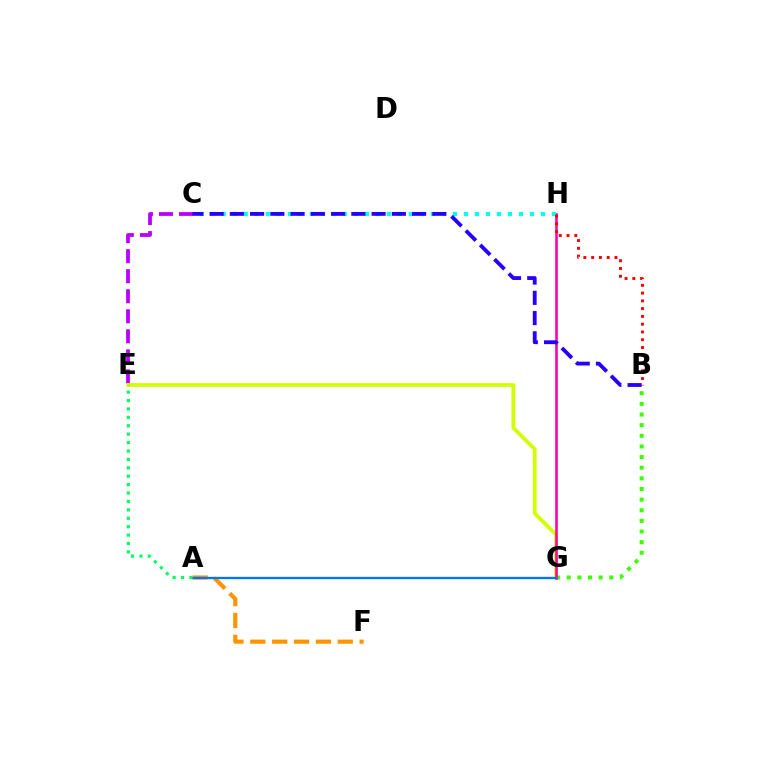{('C', 'E'): [{'color': '#b900ff', 'line_style': 'dashed', 'thickness': 2.72}], ('A', 'F'): [{'color': '#ff9400', 'line_style': 'dashed', 'thickness': 2.97}], ('E', 'G'): [{'color': '#d1ff00', 'line_style': 'solid', 'thickness': 2.71}], ('B', 'G'): [{'color': '#3dff00', 'line_style': 'dotted', 'thickness': 2.89}], ('G', 'H'): [{'color': '#ff00ac', 'line_style': 'solid', 'thickness': 1.86}], ('A', 'G'): [{'color': '#0074ff', 'line_style': 'solid', 'thickness': 1.67}], ('C', 'H'): [{'color': '#00fff6', 'line_style': 'dotted', 'thickness': 2.99}], ('B', 'C'): [{'color': '#2500ff', 'line_style': 'dashed', 'thickness': 2.75}], ('A', 'E'): [{'color': '#00ff5c', 'line_style': 'dotted', 'thickness': 2.28}], ('B', 'H'): [{'color': '#ff0000', 'line_style': 'dotted', 'thickness': 2.11}]}